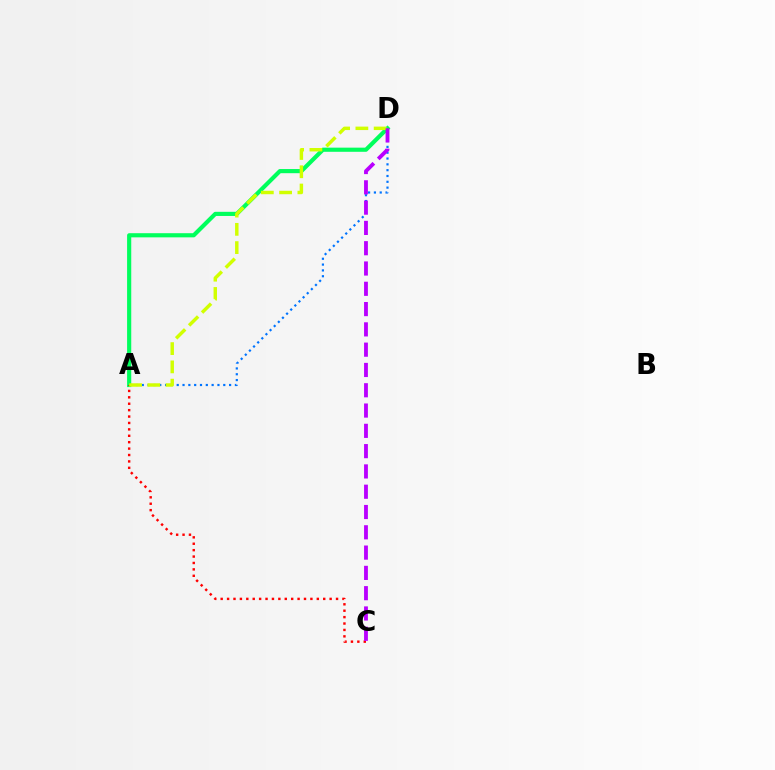{('A', 'D'): [{'color': '#0074ff', 'line_style': 'dotted', 'thickness': 1.58}, {'color': '#00ff5c', 'line_style': 'solid', 'thickness': 2.99}, {'color': '#d1ff00', 'line_style': 'dashed', 'thickness': 2.48}], ('A', 'C'): [{'color': '#ff0000', 'line_style': 'dotted', 'thickness': 1.74}], ('C', 'D'): [{'color': '#b900ff', 'line_style': 'dashed', 'thickness': 2.76}]}